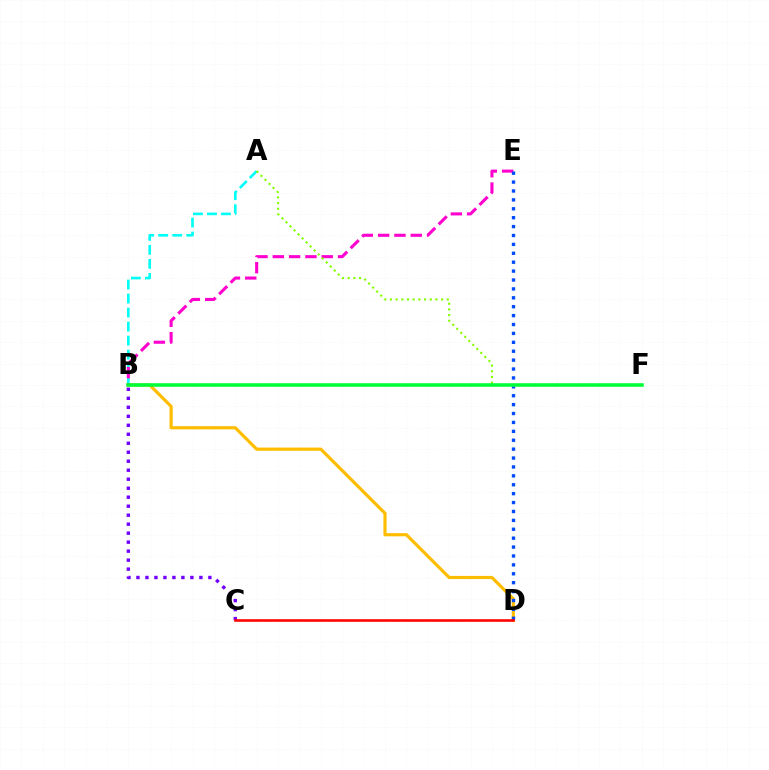{('A', 'B'): [{'color': '#00fff6', 'line_style': 'dashed', 'thickness': 1.9}], ('B', 'E'): [{'color': '#ff00cf', 'line_style': 'dashed', 'thickness': 2.22}], ('B', 'D'): [{'color': '#ffbd00', 'line_style': 'solid', 'thickness': 2.29}], ('A', 'F'): [{'color': '#84ff00', 'line_style': 'dotted', 'thickness': 1.54}], ('D', 'E'): [{'color': '#004bff', 'line_style': 'dotted', 'thickness': 2.42}], ('B', 'C'): [{'color': '#7200ff', 'line_style': 'dotted', 'thickness': 2.44}], ('B', 'F'): [{'color': '#00ff39', 'line_style': 'solid', 'thickness': 2.57}], ('C', 'D'): [{'color': '#ff0000', 'line_style': 'solid', 'thickness': 1.85}]}